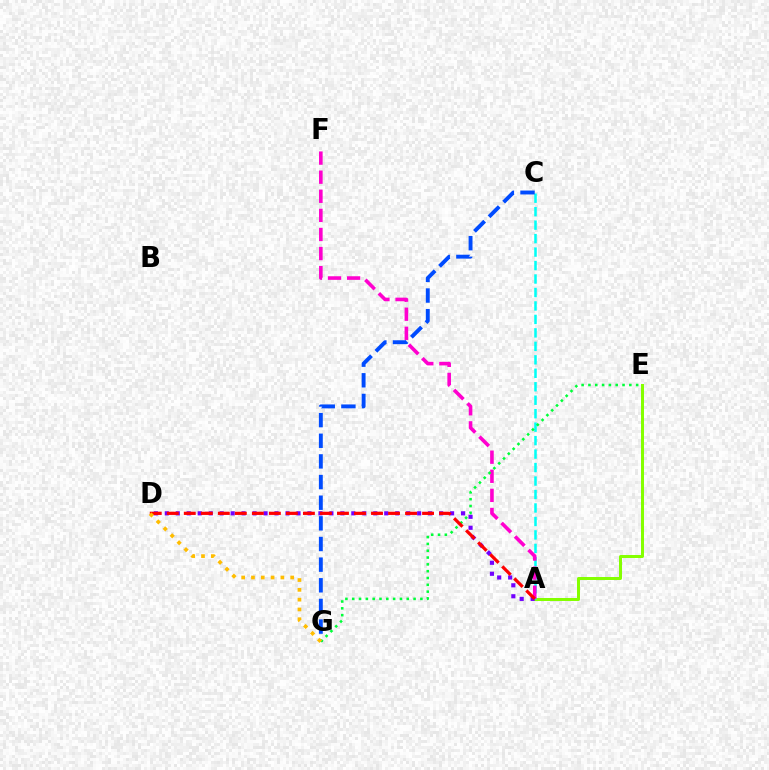{('A', 'E'): [{'color': '#84ff00', 'line_style': 'solid', 'thickness': 2.16}], ('A', 'C'): [{'color': '#00fff6', 'line_style': 'dashed', 'thickness': 1.83}], ('A', 'F'): [{'color': '#ff00cf', 'line_style': 'dashed', 'thickness': 2.59}], ('A', 'D'): [{'color': '#7200ff', 'line_style': 'dotted', 'thickness': 2.98}, {'color': '#ff0000', 'line_style': 'dashed', 'thickness': 2.31}], ('C', 'G'): [{'color': '#004bff', 'line_style': 'dashed', 'thickness': 2.8}], ('E', 'G'): [{'color': '#00ff39', 'line_style': 'dotted', 'thickness': 1.85}], ('D', 'G'): [{'color': '#ffbd00', 'line_style': 'dotted', 'thickness': 2.66}]}